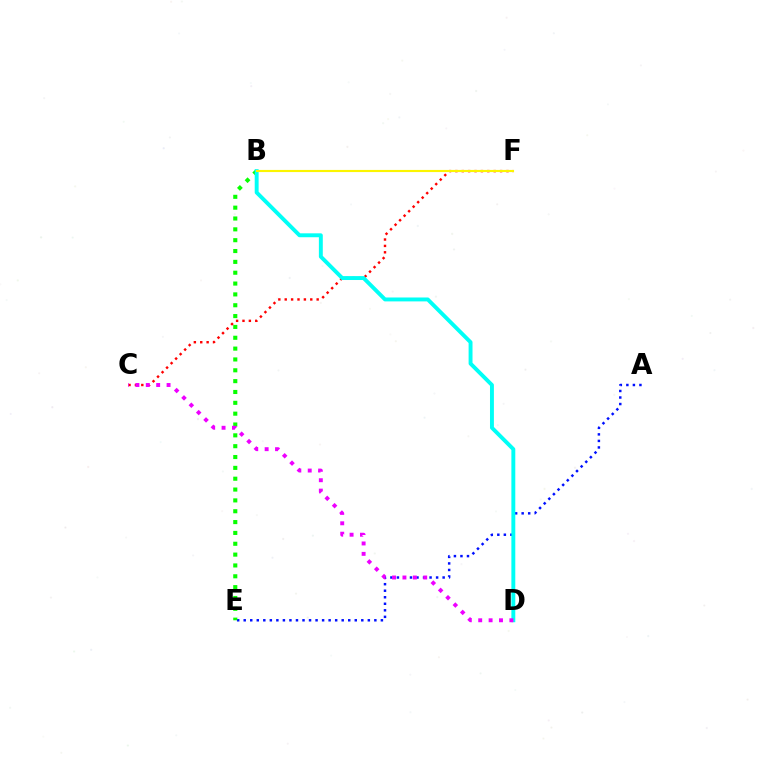{('A', 'E'): [{'color': '#0010ff', 'line_style': 'dotted', 'thickness': 1.77}], ('B', 'E'): [{'color': '#08ff00', 'line_style': 'dotted', 'thickness': 2.95}], ('C', 'F'): [{'color': '#ff0000', 'line_style': 'dotted', 'thickness': 1.74}], ('B', 'D'): [{'color': '#00fff6', 'line_style': 'solid', 'thickness': 2.81}], ('B', 'F'): [{'color': '#fcf500', 'line_style': 'solid', 'thickness': 1.54}], ('C', 'D'): [{'color': '#ee00ff', 'line_style': 'dotted', 'thickness': 2.82}]}